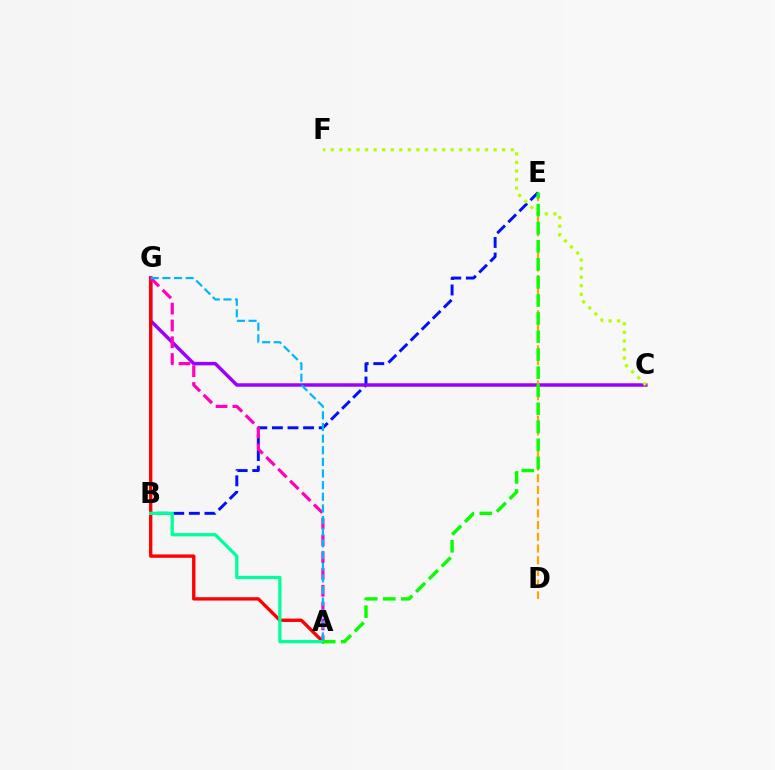{('B', 'E'): [{'color': '#0010ff', 'line_style': 'dashed', 'thickness': 2.12}], ('C', 'G'): [{'color': '#9b00ff', 'line_style': 'solid', 'thickness': 2.49}], ('D', 'E'): [{'color': '#ffa500', 'line_style': 'dashed', 'thickness': 1.59}], ('A', 'G'): [{'color': '#ff0000', 'line_style': 'solid', 'thickness': 2.41}, {'color': '#ff00bd', 'line_style': 'dashed', 'thickness': 2.28}, {'color': '#00b5ff', 'line_style': 'dashed', 'thickness': 1.58}], ('A', 'B'): [{'color': '#00ff9d', 'line_style': 'solid', 'thickness': 2.36}], ('C', 'F'): [{'color': '#b3ff00', 'line_style': 'dotted', 'thickness': 2.33}], ('A', 'E'): [{'color': '#08ff00', 'line_style': 'dashed', 'thickness': 2.45}]}